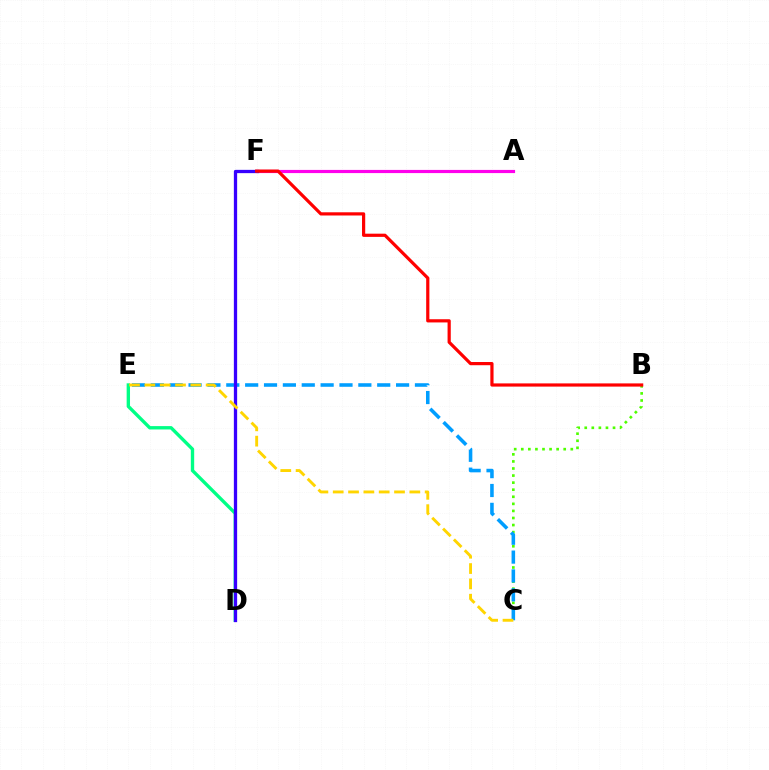{('B', 'C'): [{'color': '#4fff00', 'line_style': 'dotted', 'thickness': 1.92}], ('D', 'E'): [{'color': '#00ff86', 'line_style': 'solid', 'thickness': 2.42}], ('C', 'E'): [{'color': '#009eff', 'line_style': 'dashed', 'thickness': 2.56}, {'color': '#ffd500', 'line_style': 'dashed', 'thickness': 2.08}], ('A', 'F'): [{'color': '#ff00ed', 'line_style': 'solid', 'thickness': 2.28}], ('D', 'F'): [{'color': '#3700ff', 'line_style': 'solid', 'thickness': 2.36}], ('B', 'F'): [{'color': '#ff0000', 'line_style': 'solid', 'thickness': 2.3}]}